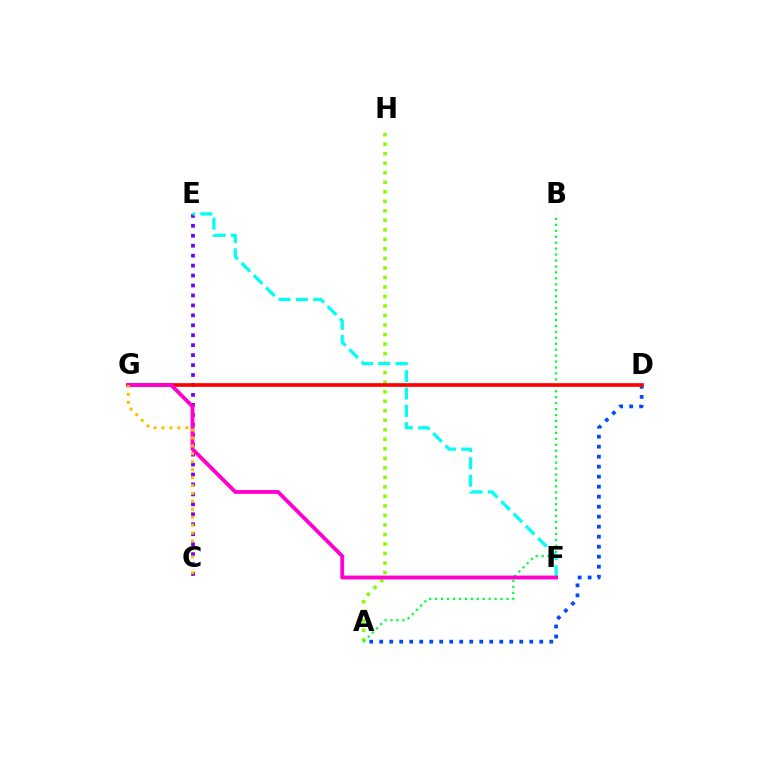{('A', 'H'): [{'color': '#84ff00', 'line_style': 'dotted', 'thickness': 2.59}], ('C', 'E'): [{'color': '#7200ff', 'line_style': 'dotted', 'thickness': 2.7}], ('E', 'F'): [{'color': '#00fff6', 'line_style': 'dashed', 'thickness': 2.36}], ('A', 'B'): [{'color': '#00ff39', 'line_style': 'dotted', 'thickness': 1.61}], ('A', 'D'): [{'color': '#004bff', 'line_style': 'dotted', 'thickness': 2.72}], ('D', 'G'): [{'color': '#ff0000', 'line_style': 'solid', 'thickness': 2.64}], ('F', 'G'): [{'color': '#ff00cf', 'line_style': 'solid', 'thickness': 2.75}], ('C', 'G'): [{'color': '#ffbd00', 'line_style': 'dotted', 'thickness': 2.15}]}